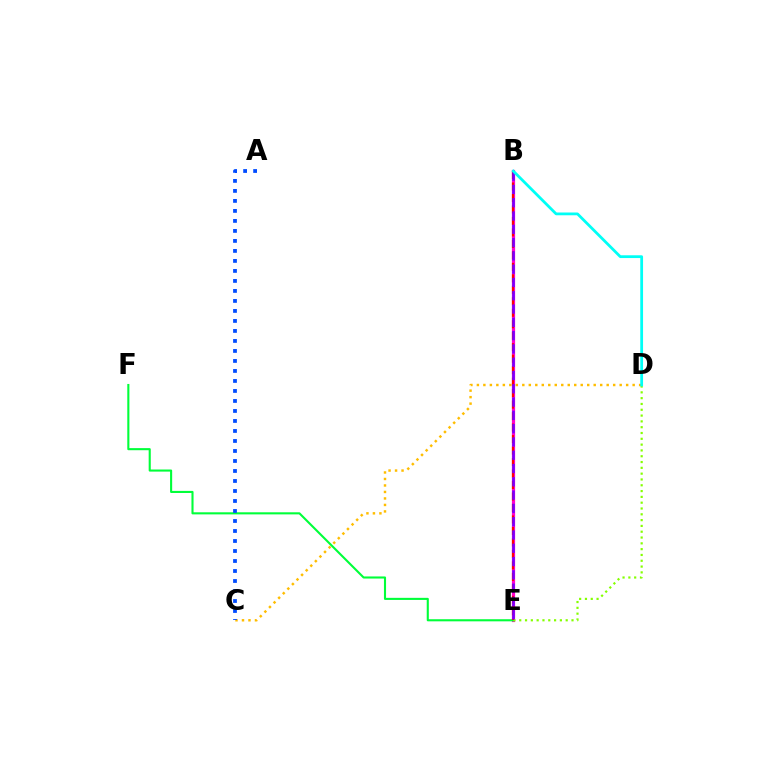{('B', 'E'): [{'color': '#ff00cf', 'line_style': 'solid', 'thickness': 2.31}, {'color': '#ff0000', 'line_style': 'dashed', 'thickness': 1.56}, {'color': '#7200ff', 'line_style': 'dashed', 'thickness': 1.81}], ('E', 'F'): [{'color': '#00ff39', 'line_style': 'solid', 'thickness': 1.51}], ('C', 'D'): [{'color': '#ffbd00', 'line_style': 'dotted', 'thickness': 1.76}], ('D', 'E'): [{'color': '#84ff00', 'line_style': 'dotted', 'thickness': 1.58}], ('A', 'C'): [{'color': '#004bff', 'line_style': 'dotted', 'thickness': 2.72}], ('B', 'D'): [{'color': '#00fff6', 'line_style': 'solid', 'thickness': 2.0}]}